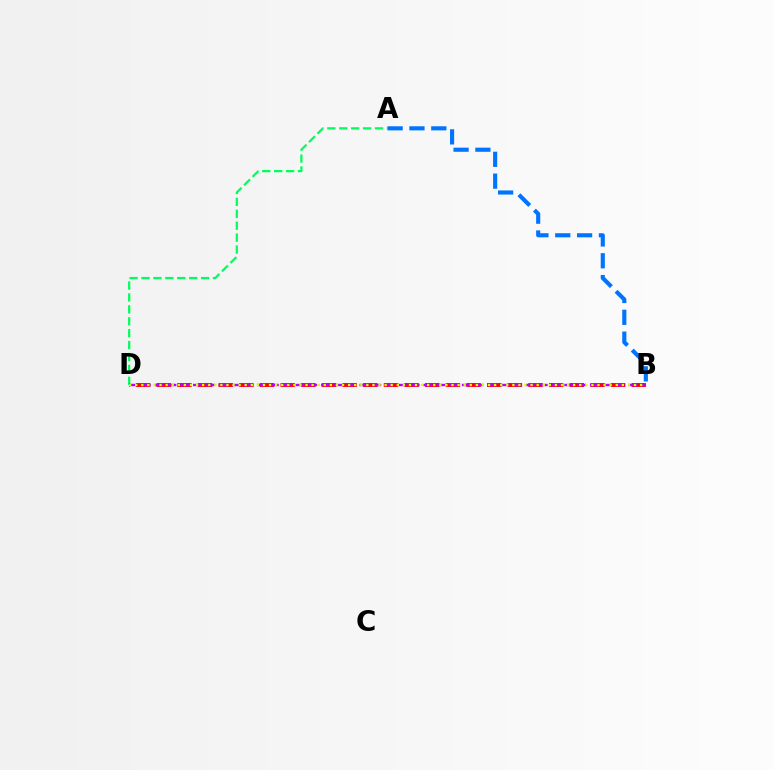{('A', 'D'): [{'color': '#00ff5c', 'line_style': 'dashed', 'thickness': 1.62}], ('B', 'D'): [{'color': '#ff0000', 'line_style': 'dashed', 'thickness': 2.81}, {'color': '#b900ff', 'line_style': 'dashed', 'thickness': 1.74}, {'color': '#d1ff00', 'line_style': 'dotted', 'thickness': 1.65}], ('A', 'B'): [{'color': '#0074ff', 'line_style': 'dashed', 'thickness': 2.97}]}